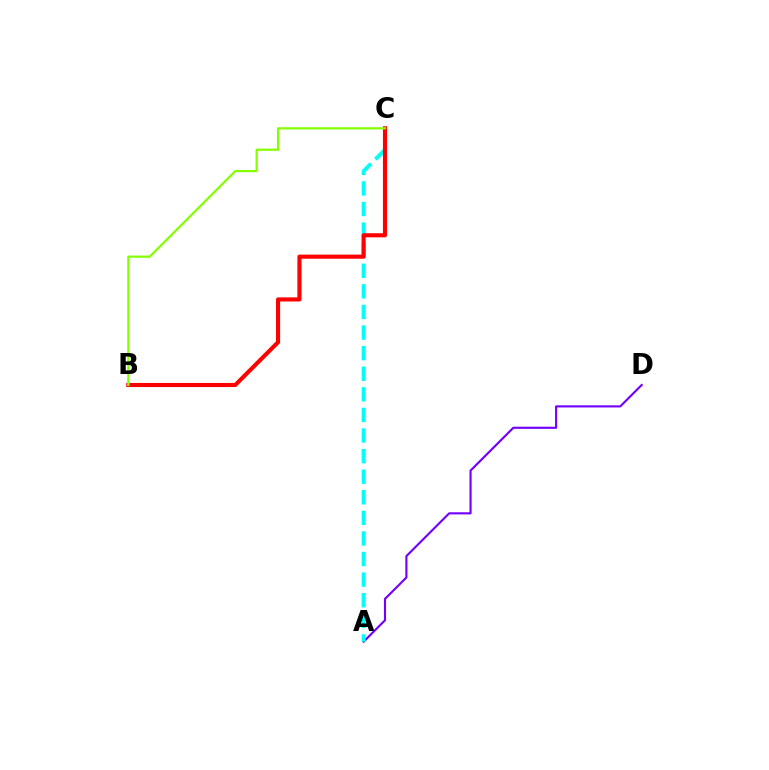{('A', 'D'): [{'color': '#7200ff', 'line_style': 'solid', 'thickness': 1.54}], ('A', 'C'): [{'color': '#00fff6', 'line_style': 'dashed', 'thickness': 2.8}], ('B', 'C'): [{'color': '#ff0000', 'line_style': 'solid', 'thickness': 2.96}, {'color': '#84ff00', 'line_style': 'solid', 'thickness': 1.6}]}